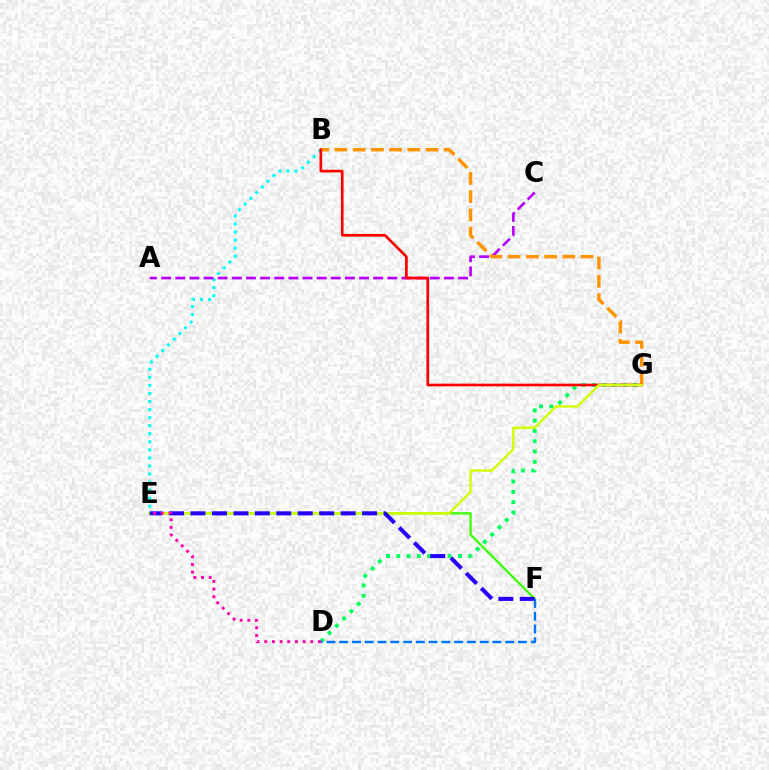{('B', 'E'): [{'color': '#00fff6', 'line_style': 'dotted', 'thickness': 2.19}], ('E', 'F'): [{'color': '#3dff00', 'line_style': 'solid', 'thickness': 1.65}, {'color': '#2500ff', 'line_style': 'dashed', 'thickness': 2.91}], ('A', 'C'): [{'color': '#b900ff', 'line_style': 'dashed', 'thickness': 1.92}], ('B', 'G'): [{'color': '#ff9400', 'line_style': 'dashed', 'thickness': 2.48}, {'color': '#ff0000', 'line_style': 'solid', 'thickness': 1.94}], ('D', 'G'): [{'color': '#00ff5c', 'line_style': 'dotted', 'thickness': 2.79}], ('E', 'G'): [{'color': '#d1ff00', 'line_style': 'solid', 'thickness': 1.73}], ('D', 'E'): [{'color': '#ff00ac', 'line_style': 'dotted', 'thickness': 2.08}], ('D', 'F'): [{'color': '#0074ff', 'line_style': 'dashed', 'thickness': 1.73}]}